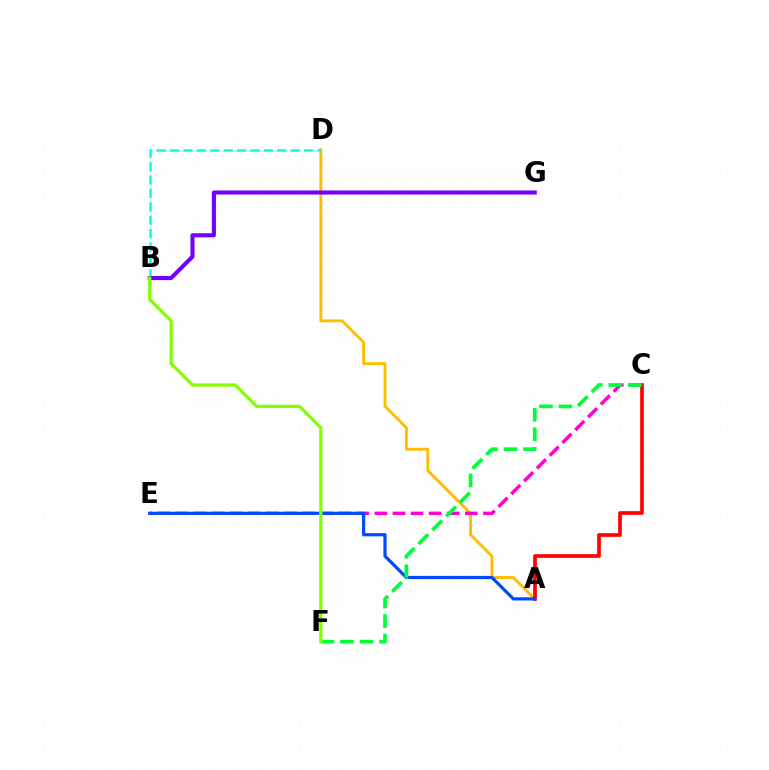{('A', 'D'): [{'color': '#ffbd00', 'line_style': 'solid', 'thickness': 2.07}], ('C', 'E'): [{'color': '#ff00cf', 'line_style': 'dashed', 'thickness': 2.46}], ('A', 'C'): [{'color': '#ff0000', 'line_style': 'solid', 'thickness': 2.66}], ('A', 'E'): [{'color': '#004bff', 'line_style': 'solid', 'thickness': 2.31}], ('C', 'F'): [{'color': '#00ff39', 'line_style': 'dashed', 'thickness': 2.66}], ('B', 'D'): [{'color': '#00fff6', 'line_style': 'dashed', 'thickness': 1.82}], ('B', 'G'): [{'color': '#7200ff', 'line_style': 'solid', 'thickness': 2.94}], ('B', 'F'): [{'color': '#84ff00', 'line_style': 'solid', 'thickness': 2.33}]}